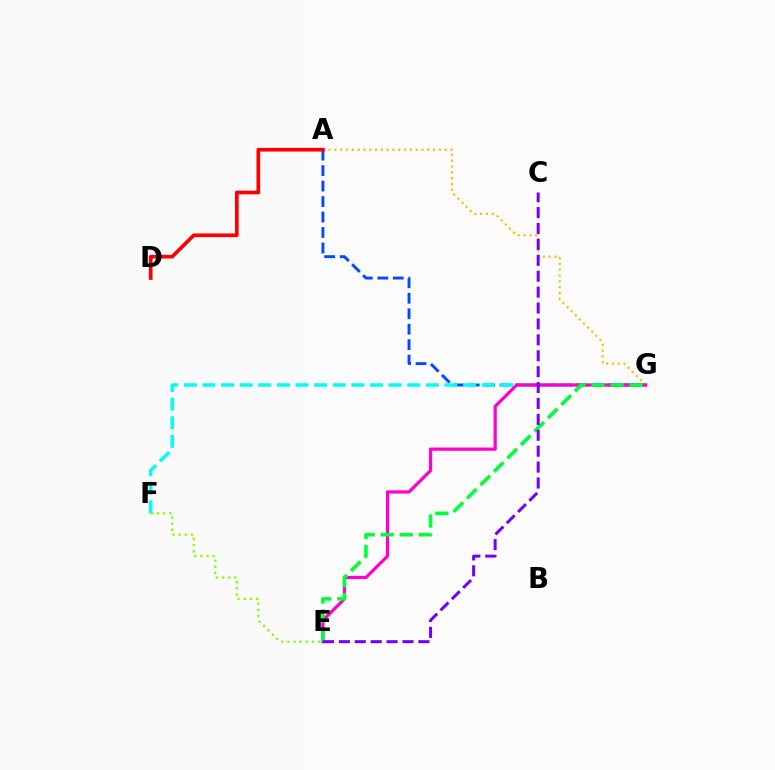{('A', 'G'): [{'color': '#004bff', 'line_style': 'dashed', 'thickness': 2.1}, {'color': '#ffbd00', 'line_style': 'dotted', 'thickness': 1.58}], ('F', 'G'): [{'color': '#00fff6', 'line_style': 'dashed', 'thickness': 2.53}], ('E', 'G'): [{'color': '#ff00cf', 'line_style': 'solid', 'thickness': 2.32}, {'color': '#00ff39', 'line_style': 'dashed', 'thickness': 2.58}], ('E', 'F'): [{'color': '#84ff00', 'line_style': 'dotted', 'thickness': 1.67}], ('C', 'E'): [{'color': '#7200ff', 'line_style': 'dashed', 'thickness': 2.16}], ('A', 'D'): [{'color': '#ff0000', 'line_style': 'solid', 'thickness': 2.66}]}